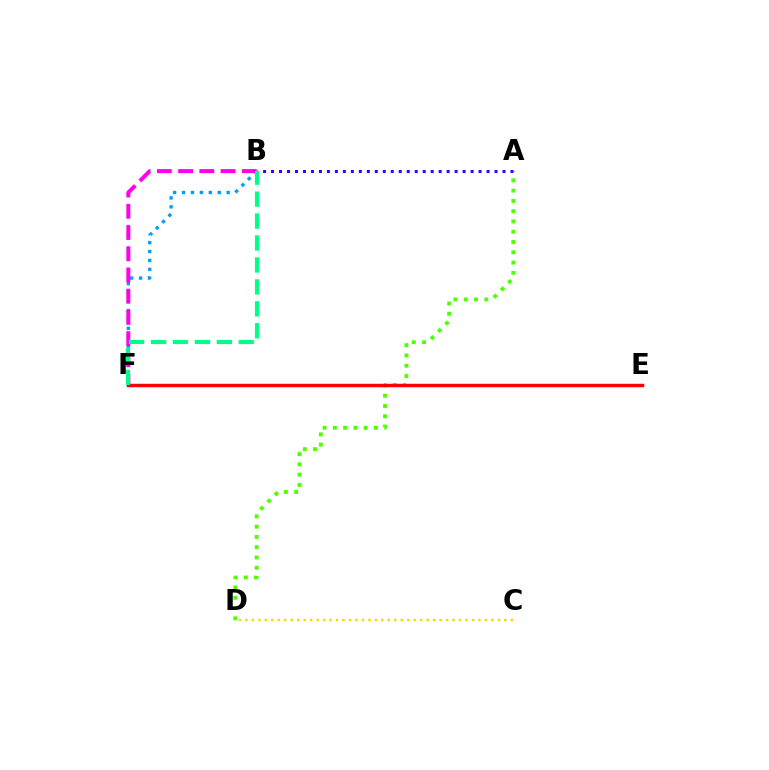{('A', 'D'): [{'color': '#4fff00', 'line_style': 'dotted', 'thickness': 2.79}], ('A', 'B'): [{'color': '#3700ff', 'line_style': 'dotted', 'thickness': 2.17}], ('B', 'F'): [{'color': '#009eff', 'line_style': 'dotted', 'thickness': 2.42}, {'color': '#ff00ed', 'line_style': 'dashed', 'thickness': 2.88}, {'color': '#00ff86', 'line_style': 'dashed', 'thickness': 2.98}], ('E', 'F'): [{'color': '#ff0000', 'line_style': 'solid', 'thickness': 2.49}], ('C', 'D'): [{'color': '#ffd500', 'line_style': 'dotted', 'thickness': 1.76}]}